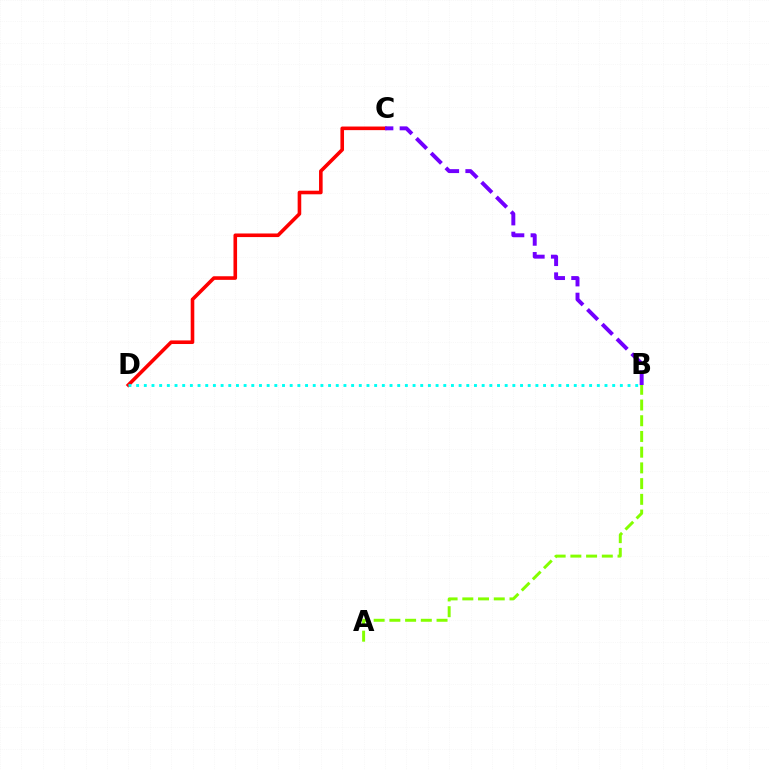{('C', 'D'): [{'color': '#ff0000', 'line_style': 'solid', 'thickness': 2.59}], ('A', 'B'): [{'color': '#84ff00', 'line_style': 'dashed', 'thickness': 2.14}], ('B', 'D'): [{'color': '#00fff6', 'line_style': 'dotted', 'thickness': 2.09}], ('B', 'C'): [{'color': '#7200ff', 'line_style': 'dashed', 'thickness': 2.83}]}